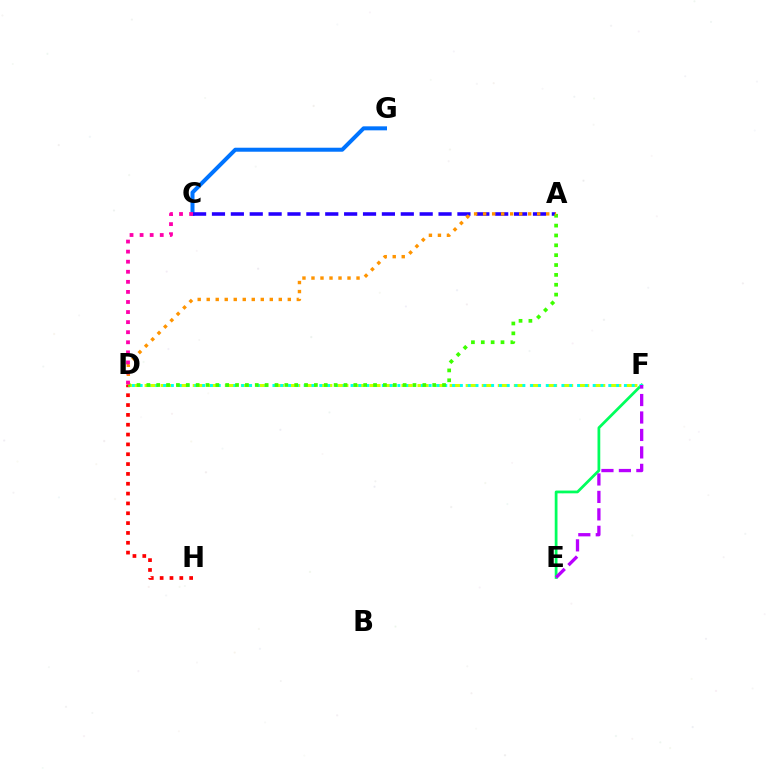{('C', 'G'): [{'color': '#0074ff', 'line_style': 'solid', 'thickness': 2.88}], ('E', 'F'): [{'color': '#00ff5c', 'line_style': 'solid', 'thickness': 1.98}, {'color': '#b900ff', 'line_style': 'dashed', 'thickness': 2.37}], ('D', 'H'): [{'color': '#ff0000', 'line_style': 'dotted', 'thickness': 2.67}], ('D', 'F'): [{'color': '#d1ff00', 'line_style': 'dashed', 'thickness': 2.18}, {'color': '#00fff6', 'line_style': 'dotted', 'thickness': 2.12}], ('A', 'C'): [{'color': '#2500ff', 'line_style': 'dashed', 'thickness': 2.57}], ('A', 'D'): [{'color': '#3dff00', 'line_style': 'dotted', 'thickness': 2.68}, {'color': '#ff9400', 'line_style': 'dotted', 'thickness': 2.45}], ('C', 'D'): [{'color': '#ff00ac', 'line_style': 'dotted', 'thickness': 2.74}]}